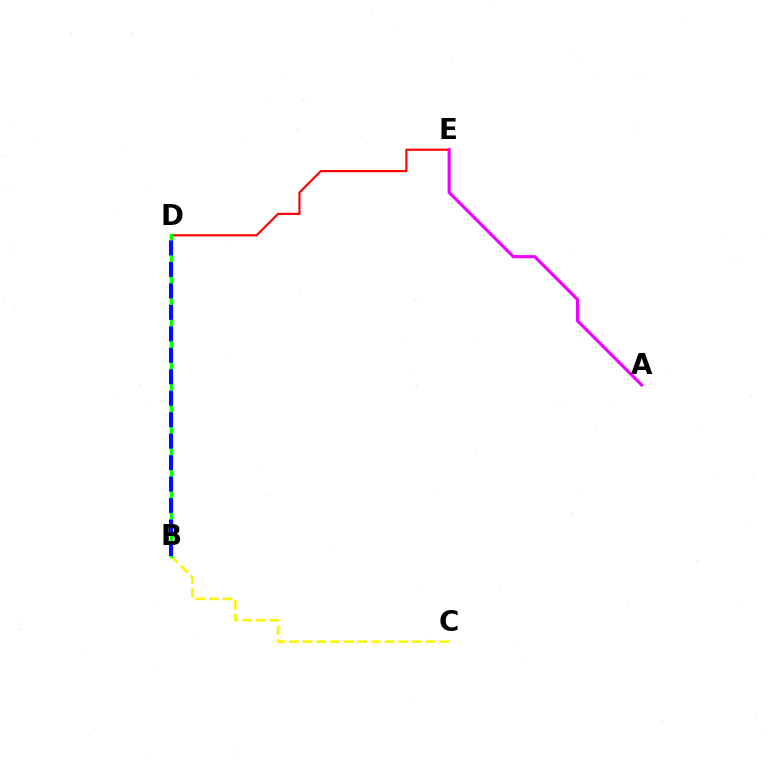{('B', 'D'): [{'color': '#00fff6', 'line_style': 'dashed', 'thickness': 1.76}, {'color': '#08ff00', 'line_style': 'solid', 'thickness': 2.41}, {'color': '#0010ff', 'line_style': 'dashed', 'thickness': 2.92}], ('D', 'E'): [{'color': '#ff0000', 'line_style': 'solid', 'thickness': 1.54}], ('B', 'C'): [{'color': '#fcf500', 'line_style': 'dashed', 'thickness': 1.85}], ('A', 'E'): [{'color': '#ee00ff', 'line_style': 'solid', 'thickness': 2.24}]}